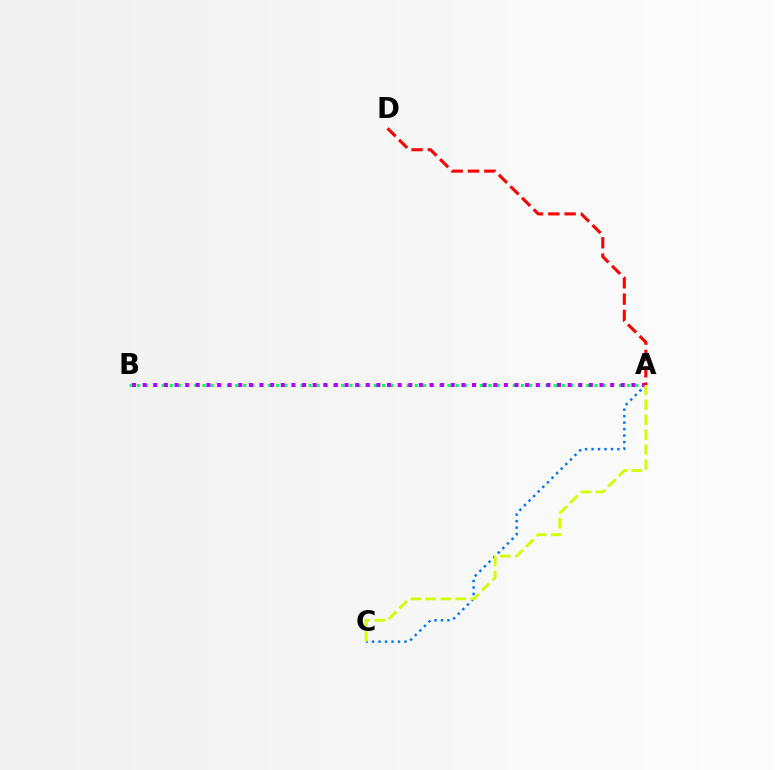{('A', 'C'): [{'color': '#0074ff', 'line_style': 'dotted', 'thickness': 1.76}, {'color': '#d1ff00', 'line_style': 'dashed', 'thickness': 2.03}], ('A', 'B'): [{'color': '#00ff5c', 'line_style': 'dotted', 'thickness': 2.22}, {'color': '#b900ff', 'line_style': 'dotted', 'thickness': 2.89}], ('A', 'D'): [{'color': '#ff0000', 'line_style': 'dashed', 'thickness': 2.22}]}